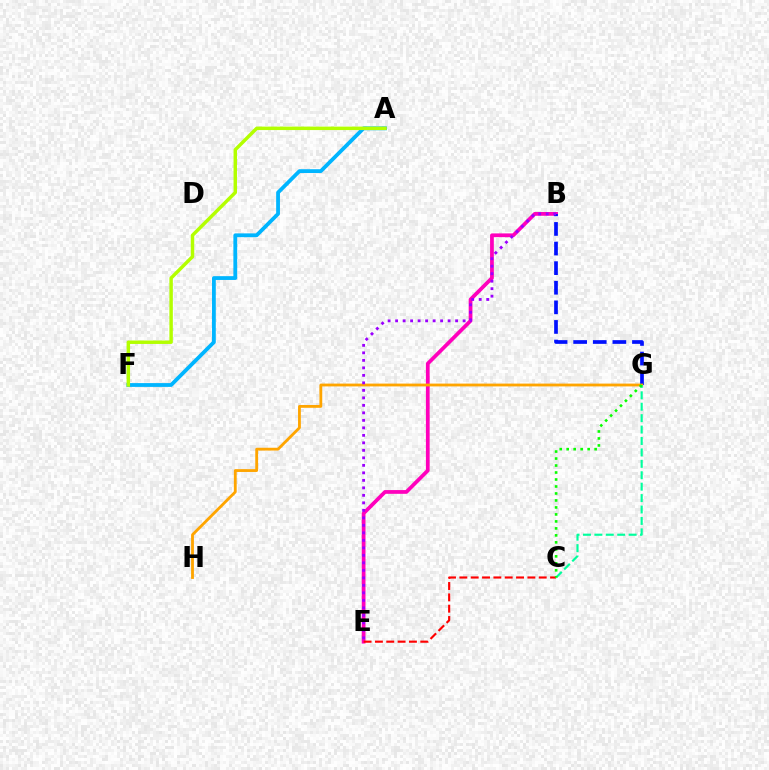{('B', 'E'): [{'color': '#ff00bd', 'line_style': 'solid', 'thickness': 2.7}, {'color': '#9b00ff', 'line_style': 'dotted', 'thickness': 2.04}], ('C', 'E'): [{'color': '#ff0000', 'line_style': 'dashed', 'thickness': 1.54}], ('A', 'F'): [{'color': '#00b5ff', 'line_style': 'solid', 'thickness': 2.74}, {'color': '#b3ff00', 'line_style': 'solid', 'thickness': 2.49}], ('B', 'G'): [{'color': '#0010ff', 'line_style': 'dashed', 'thickness': 2.66}], ('G', 'H'): [{'color': '#ffa500', 'line_style': 'solid', 'thickness': 2.03}], ('C', 'G'): [{'color': '#00ff9d', 'line_style': 'dashed', 'thickness': 1.55}, {'color': '#08ff00', 'line_style': 'dotted', 'thickness': 1.9}]}